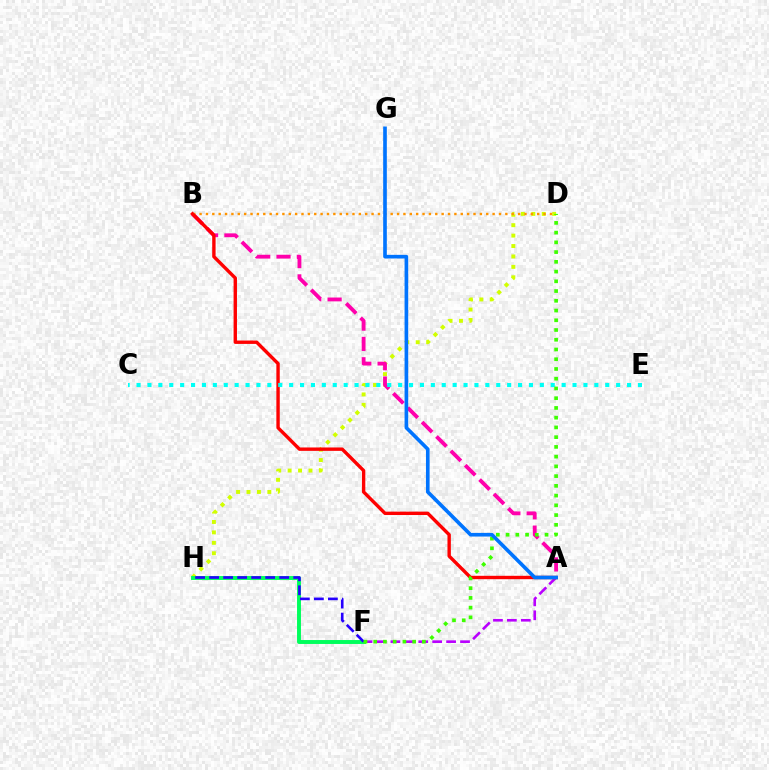{('A', 'F'): [{'color': '#b900ff', 'line_style': 'dashed', 'thickness': 1.89}], ('D', 'H'): [{'color': '#d1ff00', 'line_style': 'dotted', 'thickness': 2.83}], ('F', 'H'): [{'color': '#00ff5c', 'line_style': 'solid', 'thickness': 2.83}, {'color': '#2500ff', 'line_style': 'dashed', 'thickness': 1.9}], ('A', 'B'): [{'color': '#ff00ac', 'line_style': 'dashed', 'thickness': 2.76}, {'color': '#ff0000', 'line_style': 'solid', 'thickness': 2.44}], ('B', 'D'): [{'color': '#ff9400', 'line_style': 'dotted', 'thickness': 1.73}], ('C', 'E'): [{'color': '#00fff6', 'line_style': 'dotted', 'thickness': 2.96}], ('D', 'F'): [{'color': '#3dff00', 'line_style': 'dotted', 'thickness': 2.65}], ('A', 'G'): [{'color': '#0074ff', 'line_style': 'solid', 'thickness': 2.62}]}